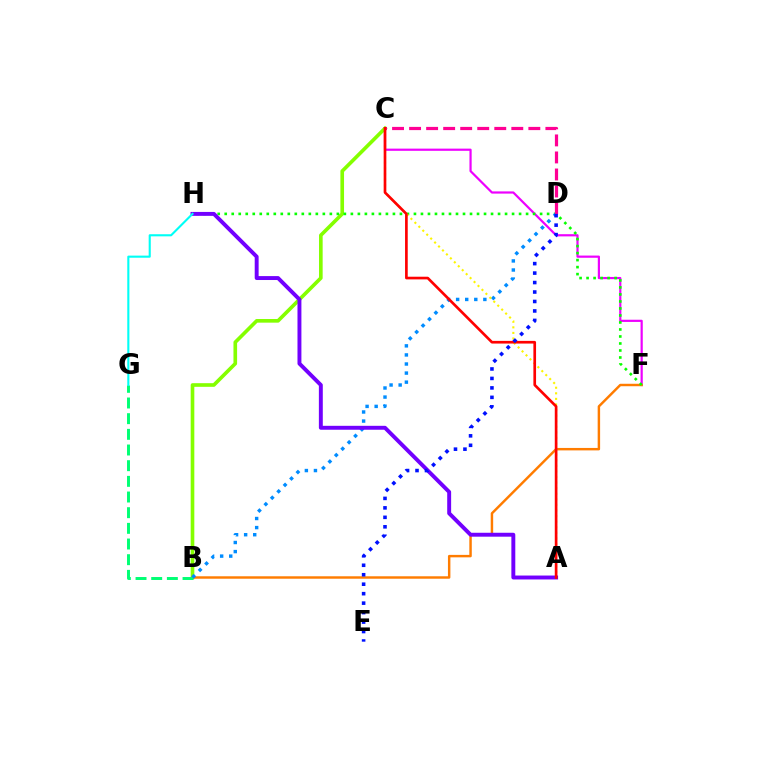{('C', 'F'): [{'color': '#ee00ff', 'line_style': 'solid', 'thickness': 1.58}], ('B', 'C'): [{'color': '#84ff00', 'line_style': 'solid', 'thickness': 2.62}], ('B', 'F'): [{'color': '#ff7c00', 'line_style': 'solid', 'thickness': 1.76}], ('B', 'G'): [{'color': '#00ff74', 'line_style': 'dashed', 'thickness': 2.13}], ('F', 'H'): [{'color': '#08ff00', 'line_style': 'dotted', 'thickness': 1.9}], ('B', 'D'): [{'color': '#008cff', 'line_style': 'dotted', 'thickness': 2.47}], ('A', 'C'): [{'color': '#fcf500', 'line_style': 'dotted', 'thickness': 1.52}, {'color': '#ff0000', 'line_style': 'solid', 'thickness': 1.92}], ('A', 'H'): [{'color': '#7200ff', 'line_style': 'solid', 'thickness': 2.82}], ('C', 'D'): [{'color': '#ff0094', 'line_style': 'dashed', 'thickness': 2.31}], ('G', 'H'): [{'color': '#00fff6', 'line_style': 'solid', 'thickness': 1.52}], ('D', 'E'): [{'color': '#0010ff', 'line_style': 'dotted', 'thickness': 2.57}]}